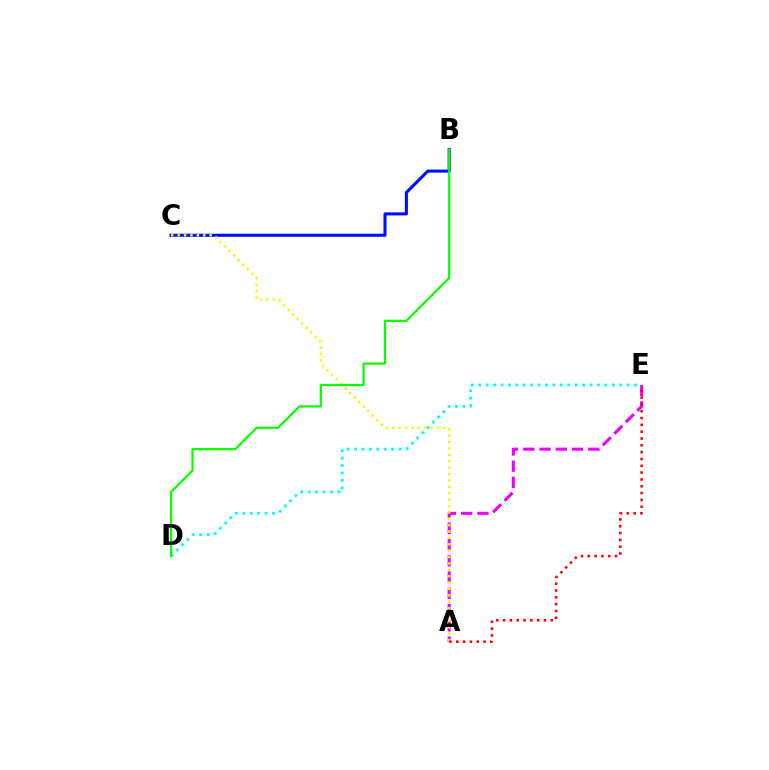{('A', 'E'): [{'color': '#ee00ff', 'line_style': 'dashed', 'thickness': 2.21}, {'color': '#ff0000', 'line_style': 'dotted', 'thickness': 1.85}], ('B', 'C'): [{'color': '#0010ff', 'line_style': 'solid', 'thickness': 2.22}], ('A', 'C'): [{'color': '#fcf500', 'line_style': 'dotted', 'thickness': 1.74}], ('D', 'E'): [{'color': '#00fff6', 'line_style': 'dotted', 'thickness': 2.02}], ('B', 'D'): [{'color': '#08ff00', 'line_style': 'solid', 'thickness': 1.6}]}